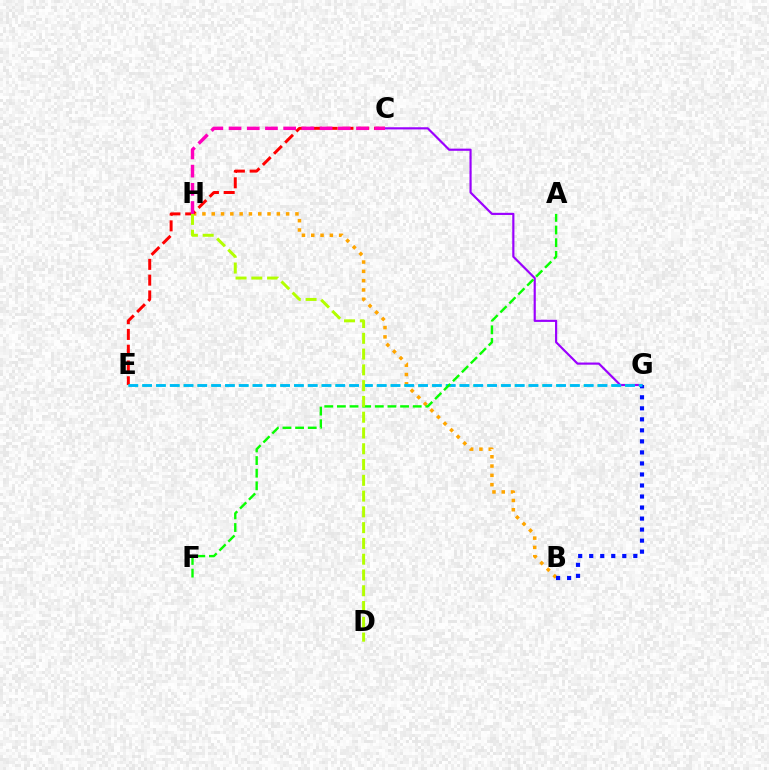{('B', 'H'): [{'color': '#ffa500', 'line_style': 'dotted', 'thickness': 2.53}], ('C', 'G'): [{'color': '#9b00ff', 'line_style': 'solid', 'thickness': 1.56}], ('C', 'E'): [{'color': '#ff0000', 'line_style': 'dashed', 'thickness': 2.14}], ('E', 'G'): [{'color': '#00ff9d', 'line_style': 'dashed', 'thickness': 1.87}, {'color': '#00b5ff', 'line_style': 'dashed', 'thickness': 1.88}], ('B', 'G'): [{'color': '#0010ff', 'line_style': 'dotted', 'thickness': 3.0}], ('C', 'H'): [{'color': '#ff00bd', 'line_style': 'dashed', 'thickness': 2.47}], ('A', 'F'): [{'color': '#08ff00', 'line_style': 'dashed', 'thickness': 1.72}], ('D', 'H'): [{'color': '#b3ff00', 'line_style': 'dashed', 'thickness': 2.14}]}